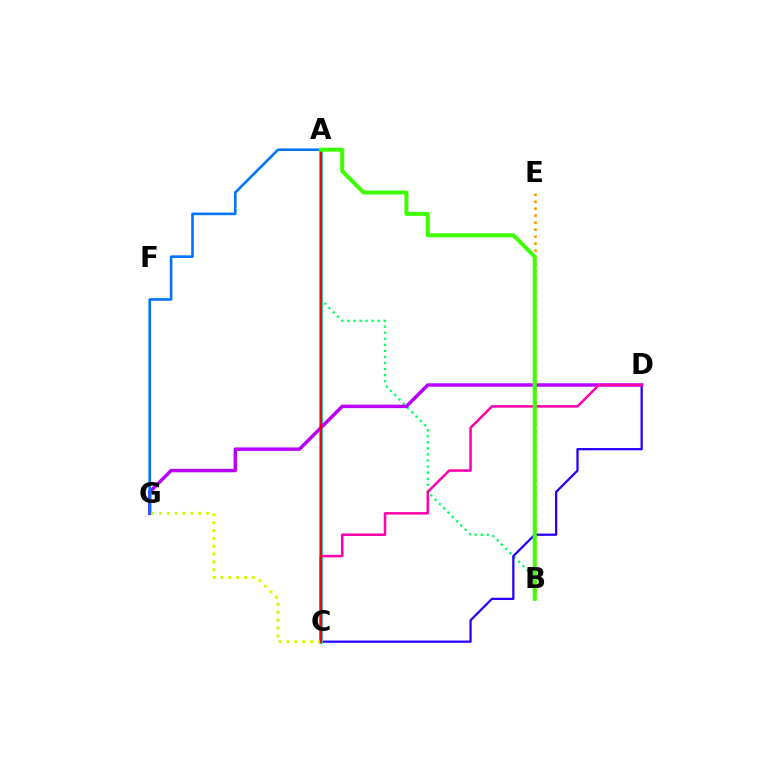{('A', 'B'): [{'color': '#00ff5c', 'line_style': 'dotted', 'thickness': 1.65}, {'color': '#3dff00', 'line_style': 'solid', 'thickness': 2.86}], ('C', 'D'): [{'color': '#2500ff', 'line_style': 'solid', 'thickness': 1.63}, {'color': '#ff00ac', 'line_style': 'solid', 'thickness': 1.81}], ('A', 'C'): [{'color': '#00fff6', 'line_style': 'solid', 'thickness': 2.95}, {'color': '#ff0000', 'line_style': 'solid', 'thickness': 1.74}], ('D', 'G'): [{'color': '#b900ff', 'line_style': 'solid', 'thickness': 2.49}], ('B', 'E'): [{'color': '#ff9400', 'line_style': 'dotted', 'thickness': 1.89}], ('C', 'G'): [{'color': '#d1ff00', 'line_style': 'dotted', 'thickness': 2.13}], ('A', 'G'): [{'color': '#0074ff', 'line_style': 'solid', 'thickness': 1.87}]}